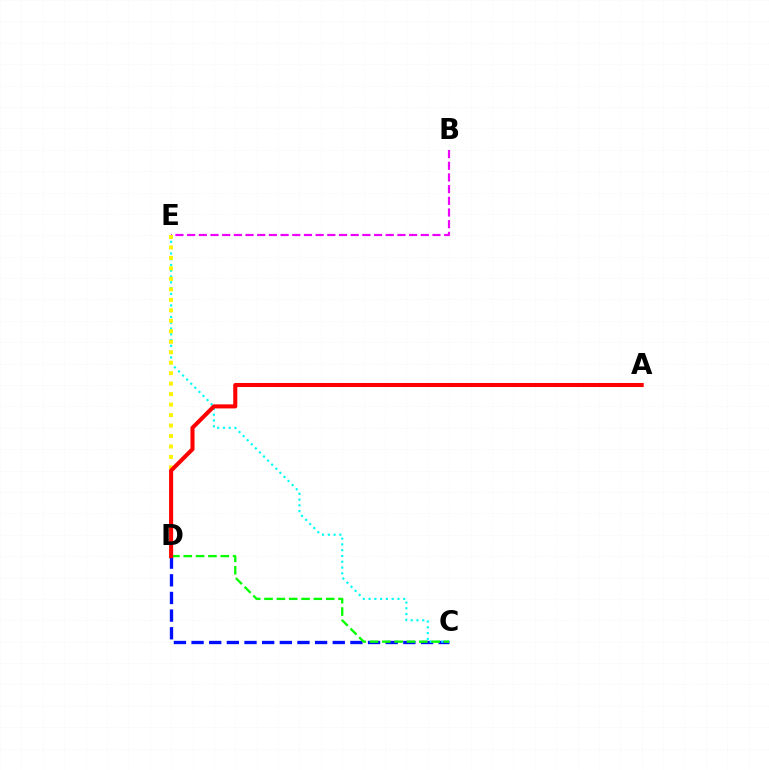{('C', 'D'): [{'color': '#0010ff', 'line_style': 'dashed', 'thickness': 2.4}, {'color': '#08ff00', 'line_style': 'dashed', 'thickness': 1.68}], ('B', 'E'): [{'color': '#ee00ff', 'line_style': 'dashed', 'thickness': 1.59}], ('C', 'E'): [{'color': '#00fff6', 'line_style': 'dotted', 'thickness': 1.57}], ('D', 'E'): [{'color': '#fcf500', 'line_style': 'dotted', 'thickness': 2.85}], ('A', 'D'): [{'color': '#ff0000', 'line_style': 'solid', 'thickness': 2.93}]}